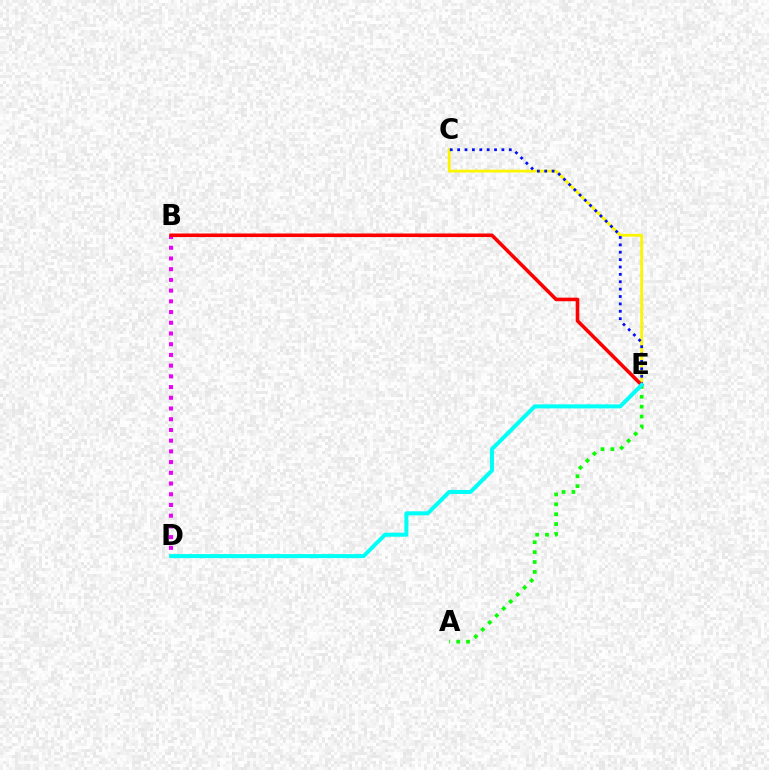{('C', 'E'): [{'color': '#fcf500', 'line_style': 'solid', 'thickness': 2.03}, {'color': '#0010ff', 'line_style': 'dotted', 'thickness': 2.01}], ('B', 'D'): [{'color': '#ee00ff', 'line_style': 'dotted', 'thickness': 2.91}], ('A', 'E'): [{'color': '#08ff00', 'line_style': 'dotted', 'thickness': 2.69}], ('B', 'E'): [{'color': '#ff0000', 'line_style': 'solid', 'thickness': 2.58}], ('D', 'E'): [{'color': '#00fff6', 'line_style': 'solid', 'thickness': 2.89}]}